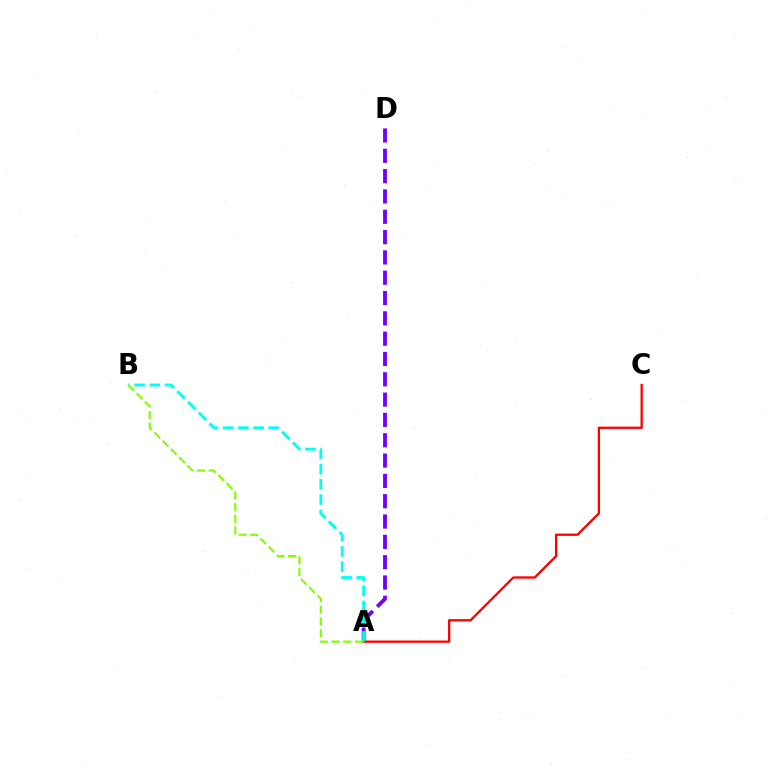{('A', 'D'): [{'color': '#7200ff', 'line_style': 'dashed', 'thickness': 2.76}], ('A', 'C'): [{'color': '#ff0000', 'line_style': 'solid', 'thickness': 1.66}], ('A', 'B'): [{'color': '#00fff6', 'line_style': 'dashed', 'thickness': 2.06}, {'color': '#84ff00', 'line_style': 'dashed', 'thickness': 1.58}]}